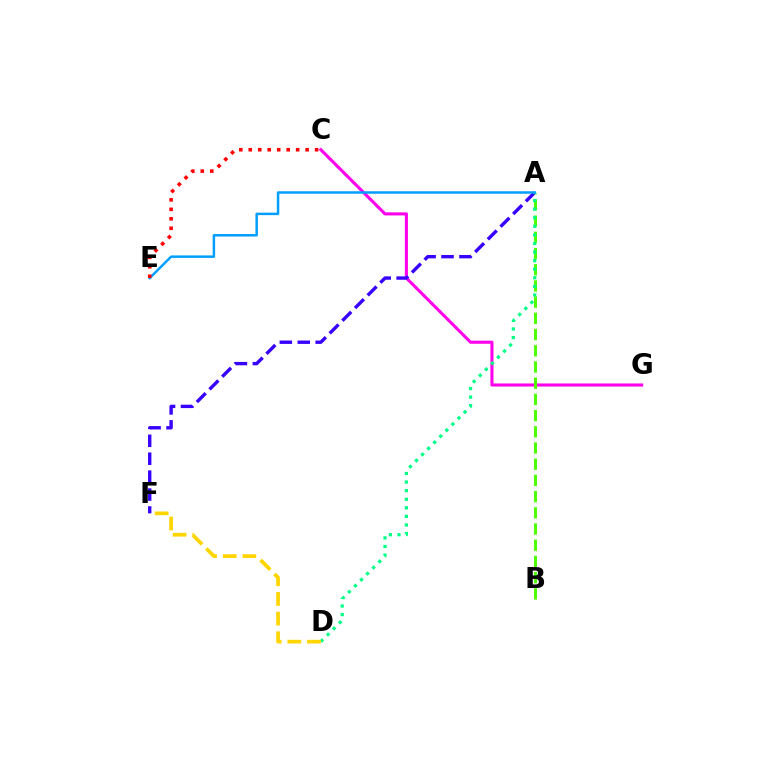{('C', 'G'): [{'color': '#ff00ed', 'line_style': 'solid', 'thickness': 2.22}], ('A', 'F'): [{'color': '#3700ff', 'line_style': 'dashed', 'thickness': 2.43}], ('A', 'B'): [{'color': '#4fff00', 'line_style': 'dashed', 'thickness': 2.2}], ('A', 'D'): [{'color': '#00ff86', 'line_style': 'dotted', 'thickness': 2.33}], ('A', 'E'): [{'color': '#009eff', 'line_style': 'solid', 'thickness': 1.78}], ('C', 'E'): [{'color': '#ff0000', 'line_style': 'dotted', 'thickness': 2.57}], ('D', 'F'): [{'color': '#ffd500', 'line_style': 'dashed', 'thickness': 2.67}]}